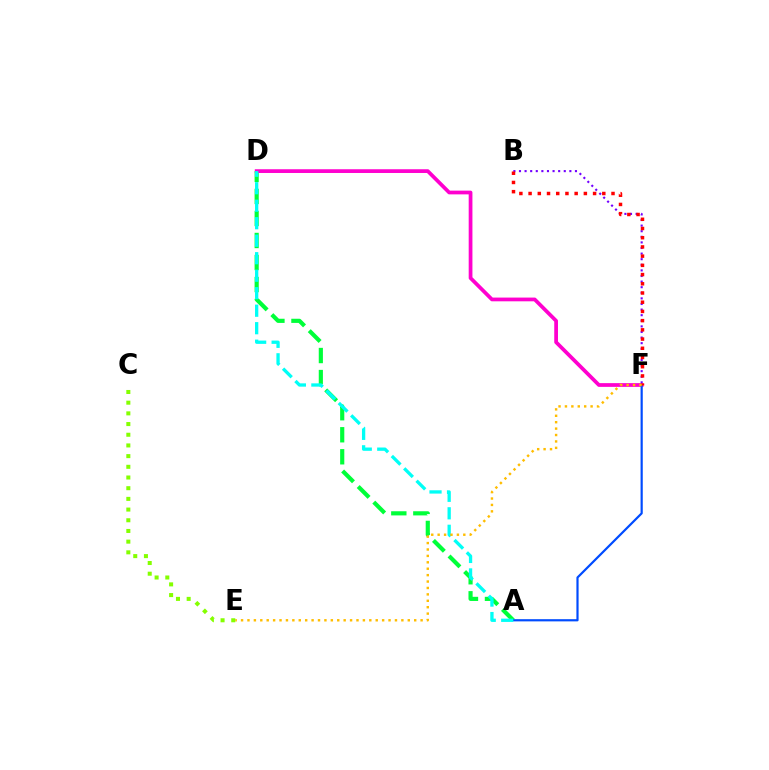{('A', 'D'): [{'color': '#00ff39', 'line_style': 'dashed', 'thickness': 2.99}, {'color': '#00fff6', 'line_style': 'dashed', 'thickness': 2.38}], ('B', 'F'): [{'color': '#7200ff', 'line_style': 'dotted', 'thickness': 1.52}, {'color': '#ff0000', 'line_style': 'dotted', 'thickness': 2.5}], ('D', 'F'): [{'color': '#ff00cf', 'line_style': 'solid', 'thickness': 2.69}], ('A', 'F'): [{'color': '#004bff', 'line_style': 'solid', 'thickness': 1.58}], ('E', 'F'): [{'color': '#ffbd00', 'line_style': 'dotted', 'thickness': 1.74}], ('C', 'E'): [{'color': '#84ff00', 'line_style': 'dotted', 'thickness': 2.9}]}